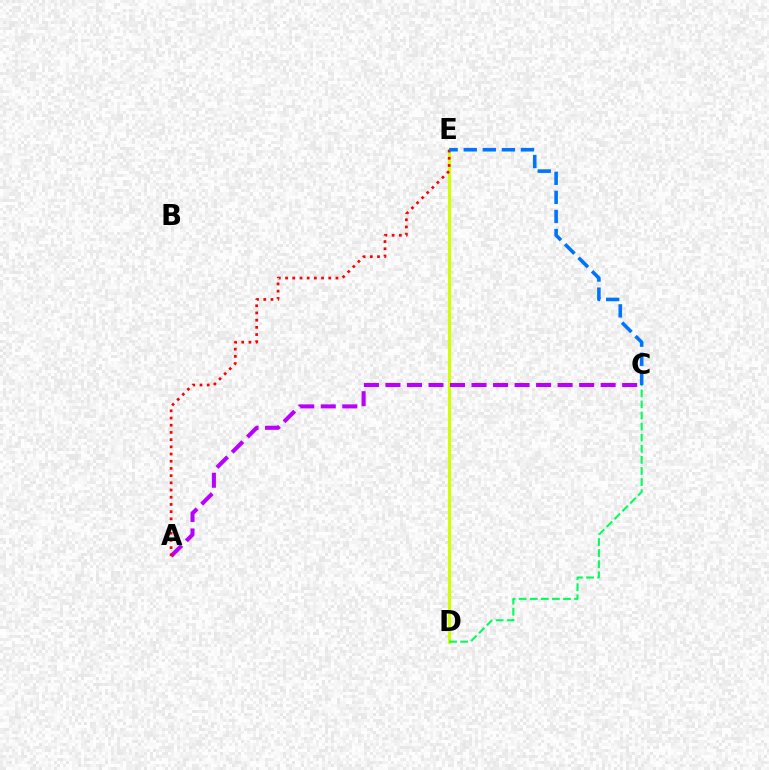{('D', 'E'): [{'color': '#d1ff00', 'line_style': 'solid', 'thickness': 2.25}], ('A', 'C'): [{'color': '#b900ff', 'line_style': 'dashed', 'thickness': 2.92}], ('A', 'E'): [{'color': '#ff0000', 'line_style': 'dotted', 'thickness': 1.96}], ('C', 'E'): [{'color': '#0074ff', 'line_style': 'dashed', 'thickness': 2.59}], ('C', 'D'): [{'color': '#00ff5c', 'line_style': 'dashed', 'thickness': 1.51}]}